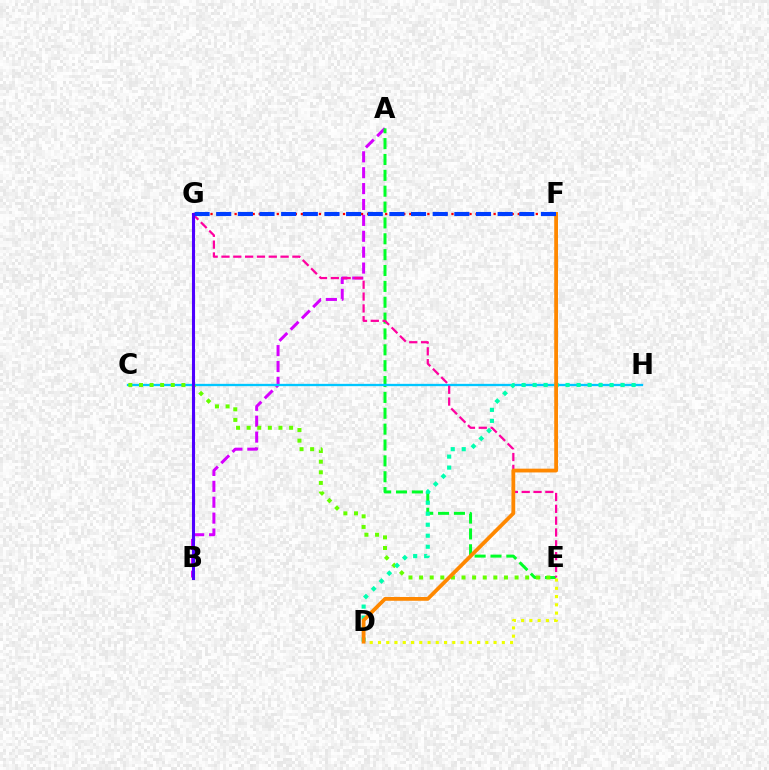{('A', 'B'): [{'color': '#d600ff', 'line_style': 'dashed', 'thickness': 2.16}], ('A', 'E'): [{'color': '#00ff27', 'line_style': 'dashed', 'thickness': 2.15}], ('C', 'H'): [{'color': '#00c7ff', 'line_style': 'solid', 'thickness': 1.66}], ('F', 'G'): [{'color': '#ff0000', 'line_style': 'dotted', 'thickness': 1.64}, {'color': '#003fff', 'line_style': 'dashed', 'thickness': 2.94}], ('C', 'E'): [{'color': '#66ff00', 'line_style': 'dotted', 'thickness': 2.88}], ('E', 'G'): [{'color': '#ff00a0', 'line_style': 'dashed', 'thickness': 1.61}], ('D', 'H'): [{'color': '#00ffaf', 'line_style': 'dotted', 'thickness': 2.99}], ('D', 'F'): [{'color': '#ff8800', 'line_style': 'solid', 'thickness': 2.73}], ('B', 'G'): [{'color': '#4f00ff', 'line_style': 'solid', 'thickness': 2.21}], ('D', 'E'): [{'color': '#eeff00', 'line_style': 'dotted', 'thickness': 2.24}]}